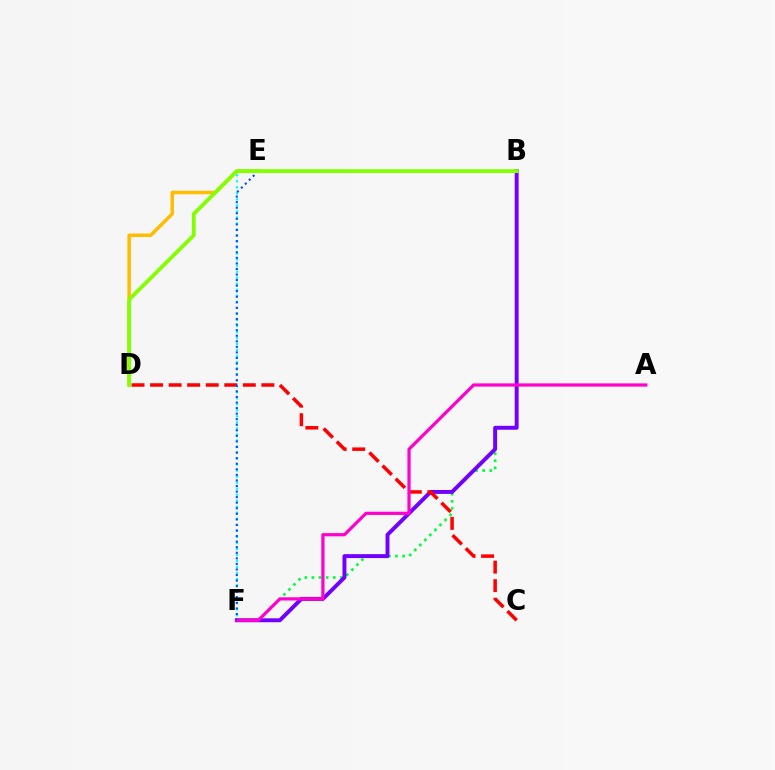{('B', 'F'): [{'color': '#00ff39', 'line_style': 'dotted', 'thickness': 1.93}, {'color': '#7200ff', 'line_style': 'solid', 'thickness': 2.83}], ('D', 'E'): [{'color': '#ffbd00', 'line_style': 'solid', 'thickness': 2.52}], ('C', 'D'): [{'color': '#ff0000', 'line_style': 'dashed', 'thickness': 2.52}], ('A', 'F'): [{'color': '#ff00cf', 'line_style': 'solid', 'thickness': 2.31}], ('E', 'F'): [{'color': '#00fff6', 'line_style': 'dotted', 'thickness': 1.64}, {'color': '#004bff', 'line_style': 'dotted', 'thickness': 1.51}], ('B', 'D'): [{'color': '#84ff00', 'line_style': 'solid', 'thickness': 2.75}]}